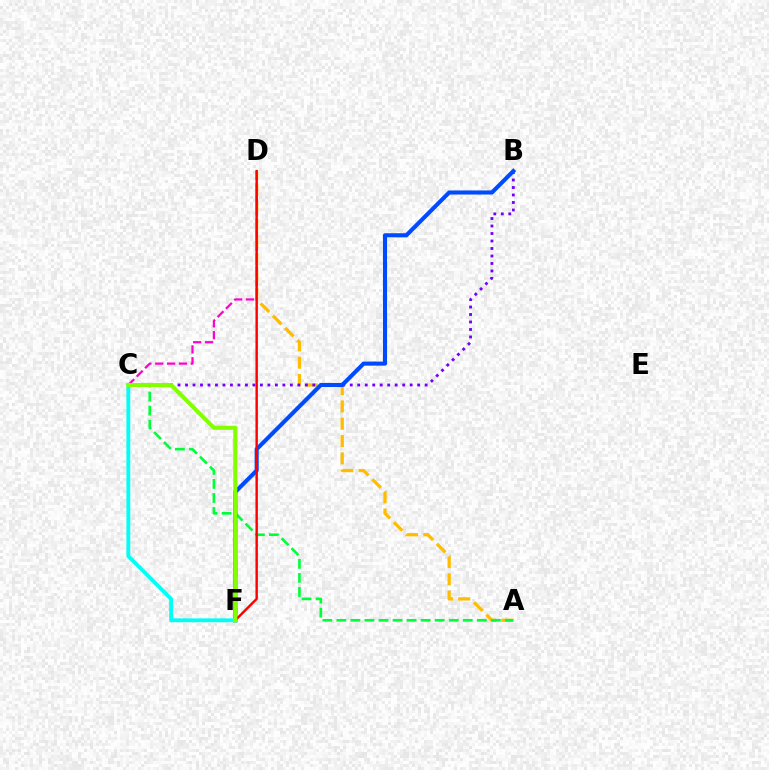{('C', 'D'): [{'color': '#ff00cf', 'line_style': 'dashed', 'thickness': 1.61}], ('A', 'D'): [{'color': '#ffbd00', 'line_style': 'dashed', 'thickness': 2.35}], ('A', 'C'): [{'color': '#00ff39', 'line_style': 'dashed', 'thickness': 1.91}], ('B', 'C'): [{'color': '#7200ff', 'line_style': 'dotted', 'thickness': 2.03}], ('B', 'F'): [{'color': '#004bff', 'line_style': 'solid', 'thickness': 2.95}], ('D', 'F'): [{'color': '#ff0000', 'line_style': 'solid', 'thickness': 1.75}], ('C', 'F'): [{'color': '#00fff6', 'line_style': 'solid', 'thickness': 2.76}, {'color': '#84ff00', 'line_style': 'solid', 'thickness': 2.93}]}